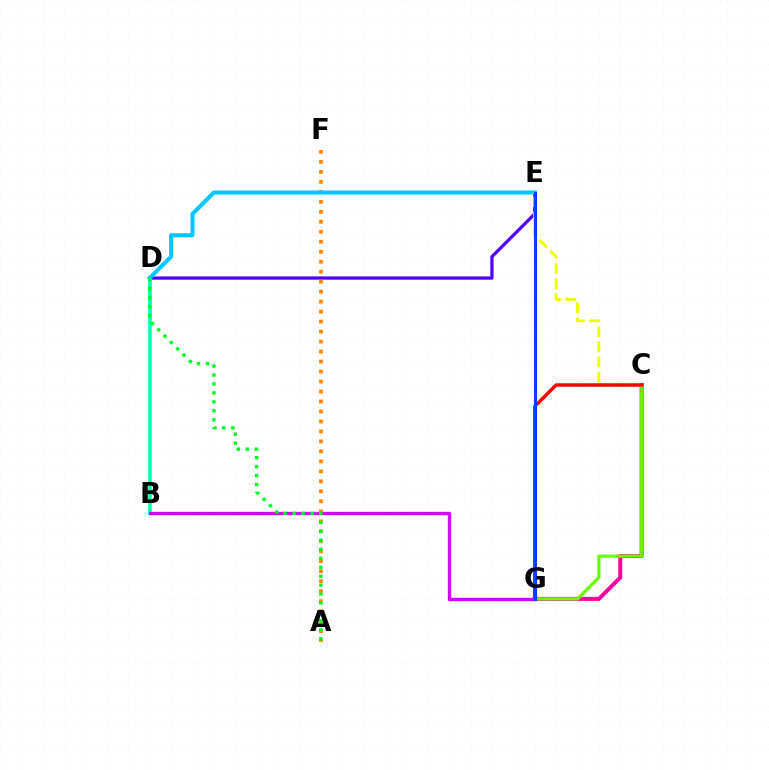{('C', 'G'): [{'color': '#ff00a0', 'line_style': 'solid', 'thickness': 2.88}, {'color': '#66ff00', 'line_style': 'solid', 'thickness': 2.27}, {'color': '#ff0000', 'line_style': 'solid', 'thickness': 2.5}], ('D', 'E'): [{'color': '#4f00ff', 'line_style': 'solid', 'thickness': 2.34}, {'color': '#00c7ff', 'line_style': 'solid', 'thickness': 2.92}], ('B', 'D'): [{'color': '#00ffaf', 'line_style': 'solid', 'thickness': 2.53}], ('A', 'F'): [{'color': '#ff8800', 'line_style': 'dotted', 'thickness': 2.71}], ('C', 'E'): [{'color': '#eeff00', 'line_style': 'dashed', 'thickness': 2.06}], ('B', 'G'): [{'color': '#d600ff', 'line_style': 'solid', 'thickness': 2.4}], ('A', 'D'): [{'color': '#00ff27', 'line_style': 'dotted', 'thickness': 2.43}], ('E', 'G'): [{'color': '#003fff', 'line_style': 'solid', 'thickness': 2.2}]}